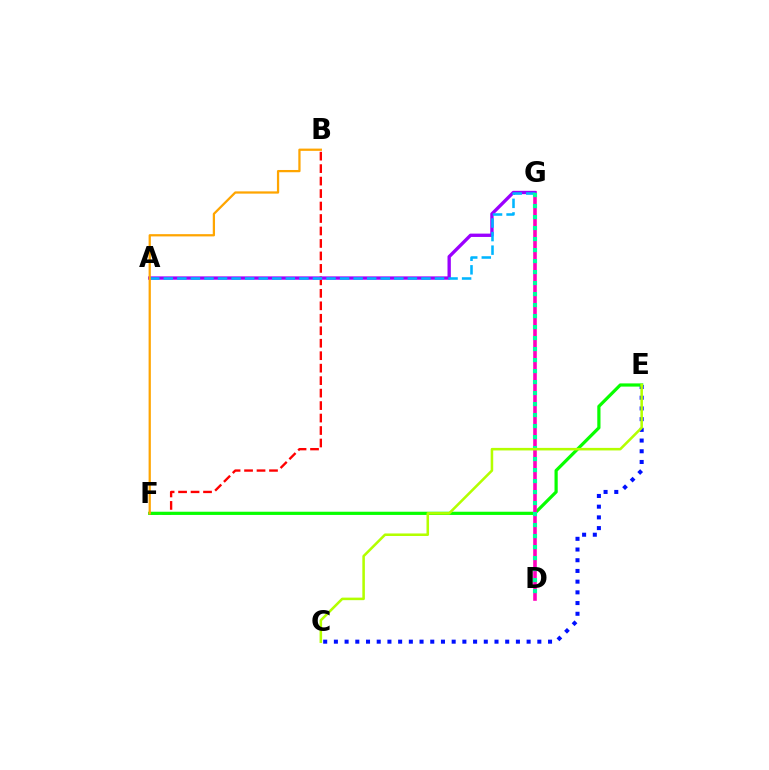{('C', 'E'): [{'color': '#0010ff', 'line_style': 'dotted', 'thickness': 2.91}, {'color': '#b3ff00', 'line_style': 'solid', 'thickness': 1.83}], ('B', 'F'): [{'color': '#ff0000', 'line_style': 'dashed', 'thickness': 1.69}, {'color': '#ffa500', 'line_style': 'solid', 'thickness': 1.62}], ('E', 'F'): [{'color': '#08ff00', 'line_style': 'solid', 'thickness': 2.31}], ('D', 'G'): [{'color': '#ff00bd', 'line_style': 'solid', 'thickness': 2.59}, {'color': '#00ff9d', 'line_style': 'dotted', 'thickness': 2.99}], ('A', 'G'): [{'color': '#9b00ff', 'line_style': 'solid', 'thickness': 2.4}, {'color': '#00b5ff', 'line_style': 'dashed', 'thickness': 1.84}]}